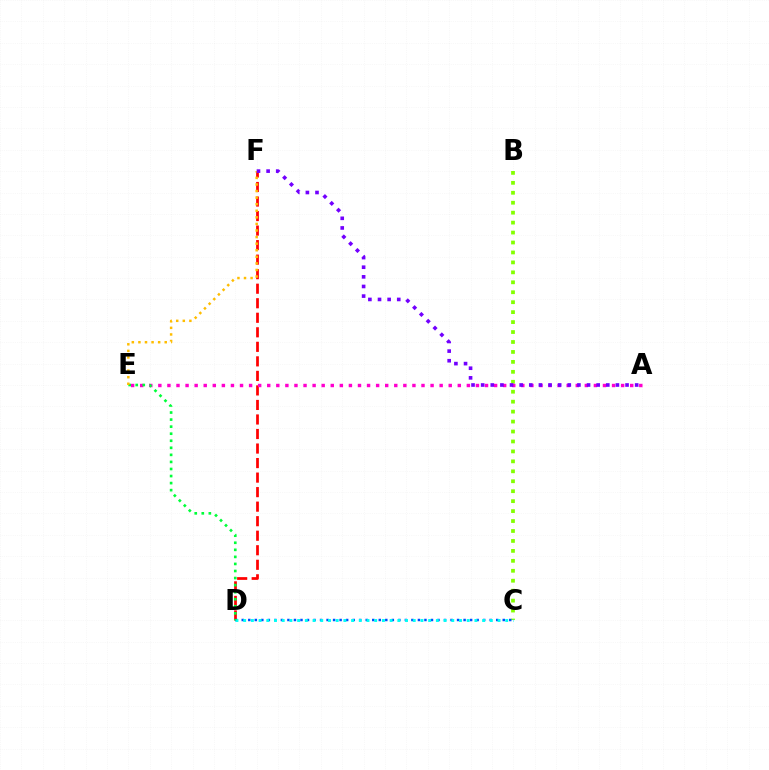{('B', 'C'): [{'color': '#84ff00', 'line_style': 'dotted', 'thickness': 2.7}], ('D', 'F'): [{'color': '#ff0000', 'line_style': 'dashed', 'thickness': 1.97}], ('A', 'E'): [{'color': '#ff00cf', 'line_style': 'dotted', 'thickness': 2.47}], ('C', 'D'): [{'color': '#004bff', 'line_style': 'dotted', 'thickness': 1.77}, {'color': '#00fff6', 'line_style': 'dotted', 'thickness': 2.09}], ('D', 'E'): [{'color': '#00ff39', 'line_style': 'dotted', 'thickness': 1.92}], ('E', 'F'): [{'color': '#ffbd00', 'line_style': 'dotted', 'thickness': 1.79}], ('A', 'F'): [{'color': '#7200ff', 'line_style': 'dotted', 'thickness': 2.62}]}